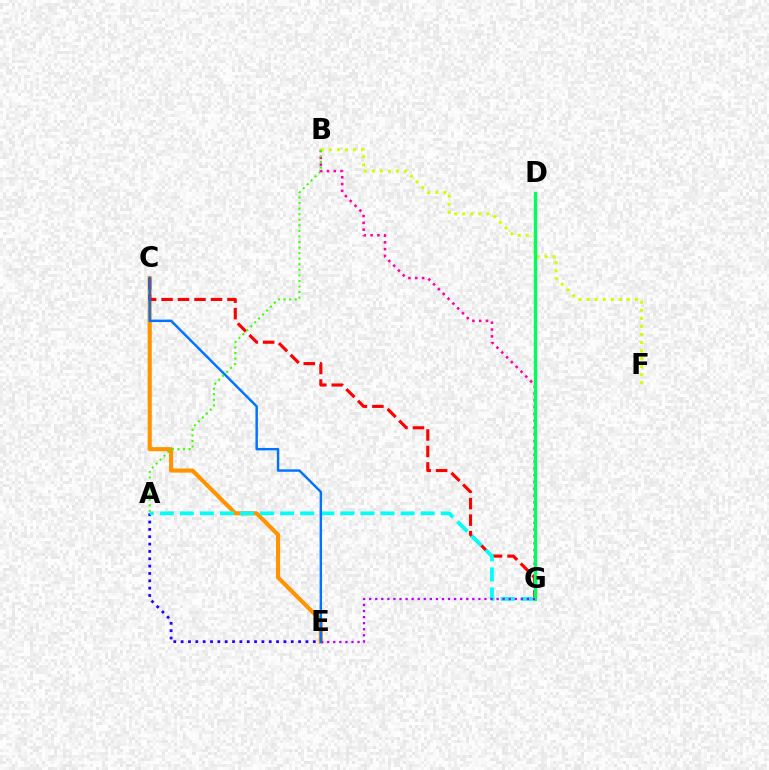{('B', 'G'): [{'color': '#ff00ac', 'line_style': 'dotted', 'thickness': 1.85}], ('C', 'E'): [{'color': '#ff9400', 'line_style': 'solid', 'thickness': 2.96}, {'color': '#0074ff', 'line_style': 'solid', 'thickness': 1.76}], ('C', 'G'): [{'color': '#ff0000', 'line_style': 'dashed', 'thickness': 2.24}], ('A', 'E'): [{'color': '#2500ff', 'line_style': 'dotted', 'thickness': 1.99}], ('A', 'G'): [{'color': '#00fff6', 'line_style': 'dashed', 'thickness': 2.73}], ('B', 'F'): [{'color': '#d1ff00', 'line_style': 'dotted', 'thickness': 2.18}], ('D', 'G'): [{'color': '#00ff5c', 'line_style': 'solid', 'thickness': 2.41}], ('E', 'G'): [{'color': '#b900ff', 'line_style': 'dotted', 'thickness': 1.65}], ('A', 'B'): [{'color': '#3dff00', 'line_style': 'dotted', 'thickness': 1.51}]}